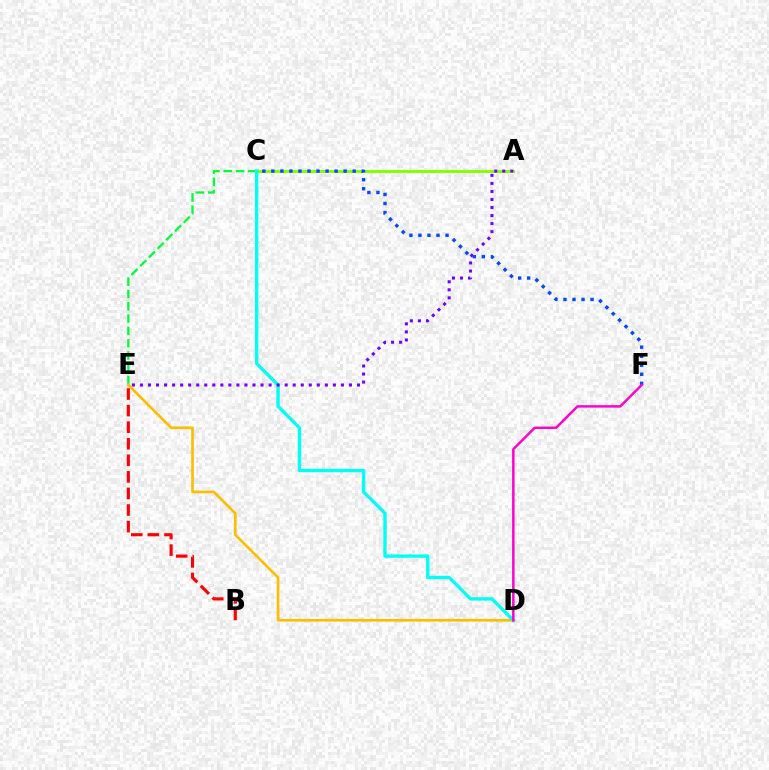{('C', 'E'): [{'color': '#00ff39', 'line_style': 'dashed', 'thickness': 1.67}], ('A', 'C'): [{'color': '#84ff00', 'line_style': 'solid', 'thickness': 2.08}], ('D', 'E'): [{'color': '#ffbd00', 'line_style': 'solid', 'thickness': 1.92}], ('B', 'E'): [{'color': '#ff0000', 'line_style': 'dashed', 'thickness': 2.25}], ('C', 'D'): [{'color': '#00fff6', 'line_style': 'solid', 'thickness': 2.41}], ('A', 'E'): [{'color': '#7200ff', 'line_style': 'dotted', 'thickness': 2.18}], ('C', 'F'): [{'color': '#004bff', 'line_style': 'dotted', 'thickness': 2.45}], ('D', 'F'): [{'color': '#ff00cf', 'line_style': 'solid', 'thickness': 1.78}]}